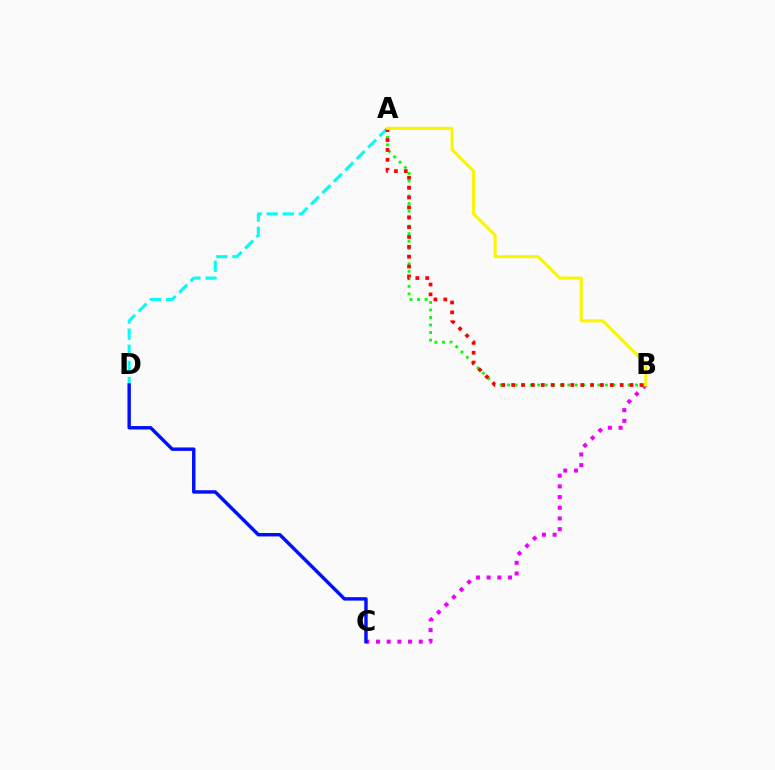{('B', 'C'): [{'color': '#ee00ff', 'line_style': 'dotted', 'thickness': 2.9}], ('A', 'D'): [{'color': '#00fff6', 'line_style': 'dashed', 'thickness': 2.19}], ('A', 'B'): [{'color': '#08ff00', 'line_style': 'dotted', 'thickness': 2.04}, {'color': '#ff0000', 'line_style': 'dotted', 'thickness': 2.68}, {'color': '#fcf500', 'line_style': 'solid', 'thickness': 2.19}], ('C', 'D'): [{'color': '#0010ff', 'line_style': 'solid', 'thickness': 2.47}]}